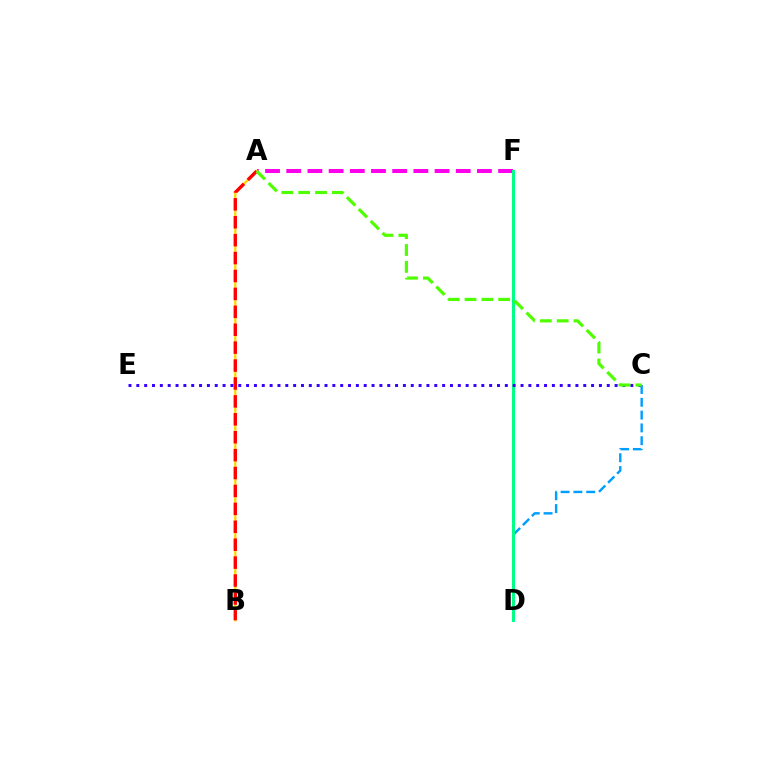{('C', 'D'): [{'color': '#009eff', 'line_style': 'dashed', 'thickness': 1.74}], ('A', 'F'): [{'color': '#ff00ed', 'line_style': 'dashed', 'thickness': 2.88}], ('D', 'F'): [{'color': '#00ff86', 'line_style': 'solid', 'thickness': 2.15}], ('A', 'B'): [{'color': '#ffd500', 'line_style': 'solid', 'thickness': 1.67}, {'color': '#ff0000', 'line_style': 'dashed', 'thickness': 2.43}], ('C', 'E'): [{'color': '#3700ff', 'line_style': 'dotted', 'thickness': 2.13}], ('A', 'C'): [{'color': '#4fff00', 'line_style': 'dashed', 'thickness': 2.29}]}